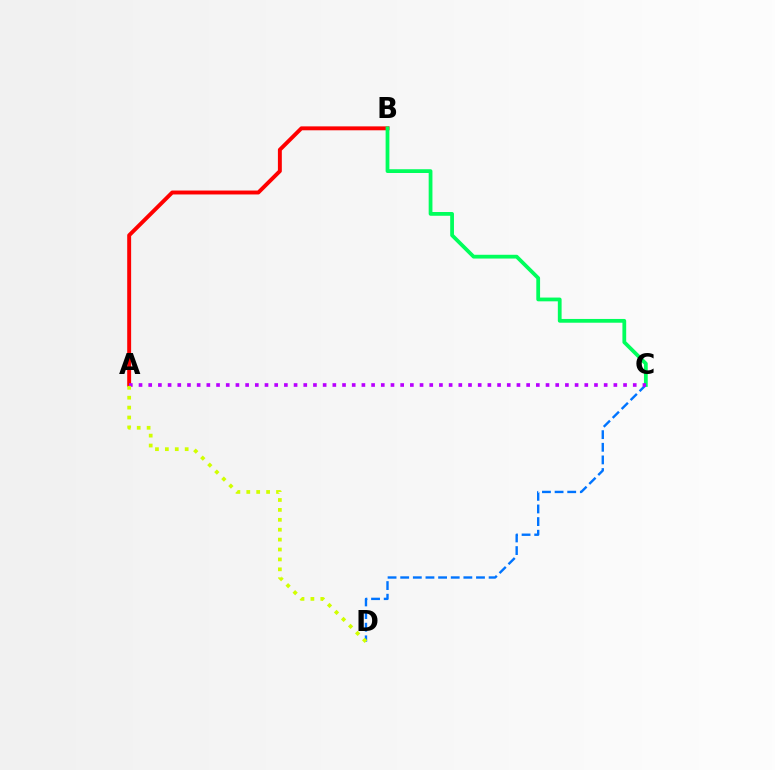{('A', 'B'): [{'color': '#ff0000', 'line_style': 'solid', 'thickness': 2.82}], ('B', 'C'): [{'color': '#00ff5c', 'line_style': 'solid', 'thickness': 2.71}], ('C', 'D'): [{'color': '#0074ff', 'line_style': 'dashed', 'thickness': 1.72}], ('A', 'C'): [{'color': '#b900ff', 'line_style': 'dotted', 'thickness': 2.63}], ('A', 'D'): [{'color': '#d1ff00', 'line_style': 'dotted', 'thickness': 2.69}]}